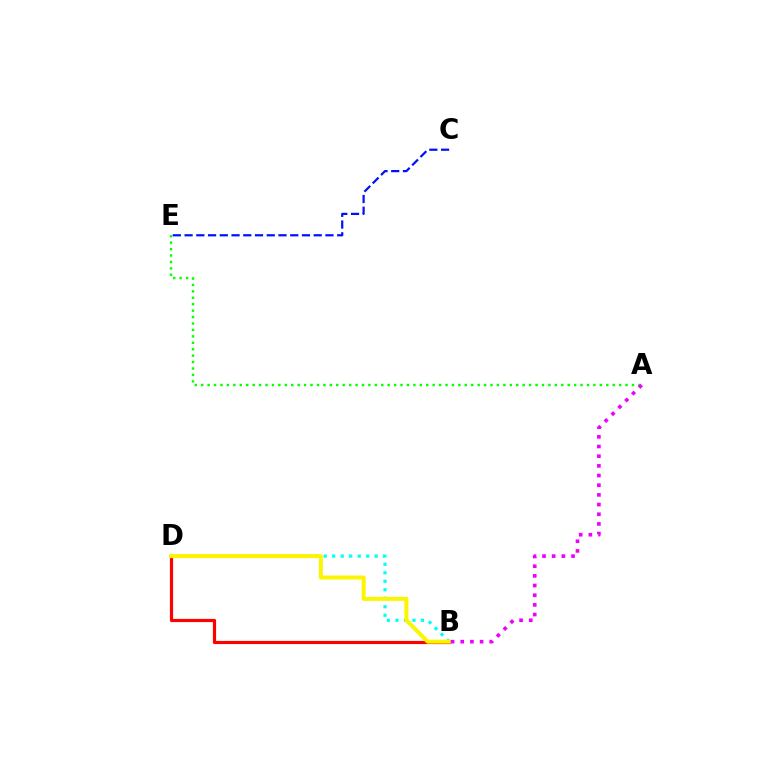{('A', 'E'): [{'color': '#08ff00', 'line_style': 'dotted', 'thickness': 1.75}], ('B', 'D'): [{'color': '#00fff6', 'line_style': 'dotted', 'thickness': 2.31}, {'color': '#ff0000', 'line_style': 'solid', 'thickness': 2.29}, {'color': '#fcf500', 'line_style': 'solid', 'thickness': 2.88}], ('C', 'E'): [{'color': '#0010ff', 'line_style': 'dashed', 'thickness': 1.59}], ('A', 'B'): [{'color': '#ee00ff', 'line_style': 'dotted', 'thickness': 2.63}]}